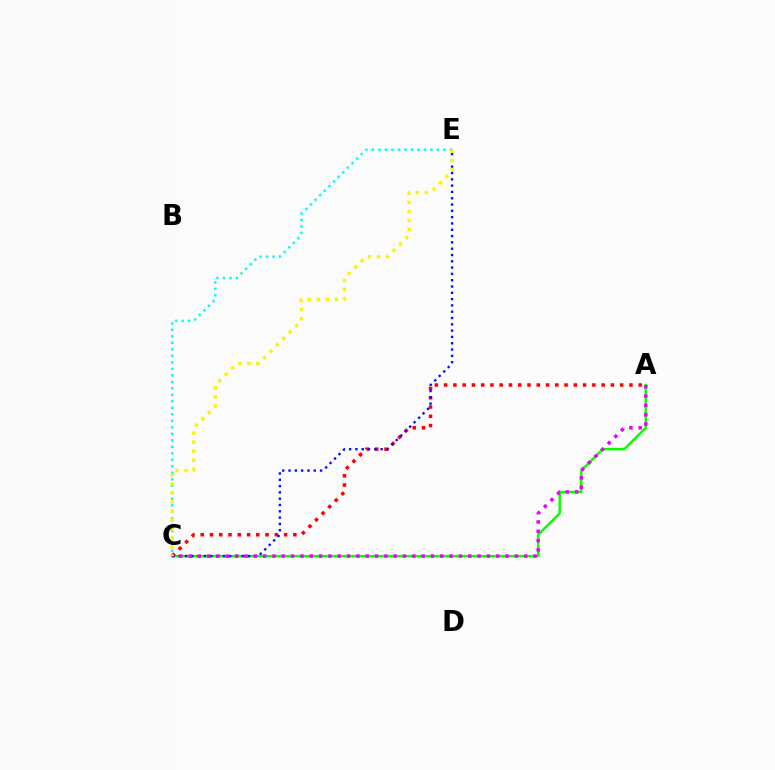{('A', 'C'): [{'color': '#08ff00', 'line_style': 'solid', 'thickness': 1.78}, {'color': '#ff0000', 'line_style': 'dotted', 'thickness': 2.52}, {'color': '#ee00ff', 'line_style': 'dotted', 'thickness': 2.53}], ('C', 'E'): [{'color': '#0010ff', 'line_style': 'dotted', 'thickness': 1.71}, {'color': '#00fff6', 'line_style': 'dotted', 'thickness': 1.77}, {'color': '#fcf500', 'line_style': 'dotted', 'thickness': 2.46}]}